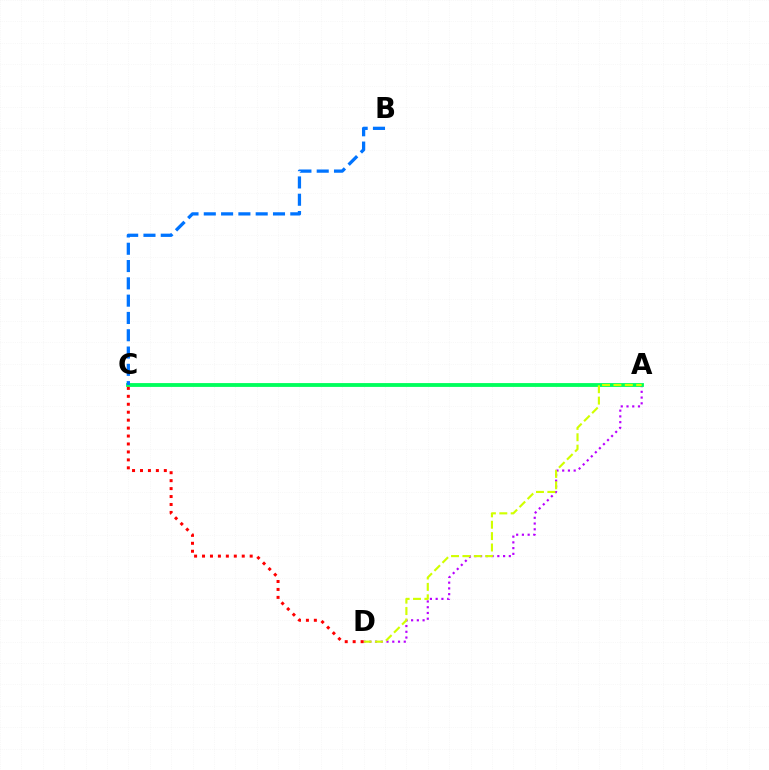{('A', 'D'): [{'color': '#b900ff', 'line_style': 'dotted', 'thickness': 1.56}, {'color': '#d1ff00', 'line_style': 'dashed', 'thickness': 1.55}], ('A', 'C'): [{'color': '#00ff5c', 'line_style': 'solid', 'thickness': 2.76}], ('B', 'C'): [{'color': '#0074ff', 'line_style': 'dashed', 'thickness': 2.35}], ('C', 'D'): [{'color': '#ff0000', 'line_style': 'dotted', 'thickness': 2.16}]}